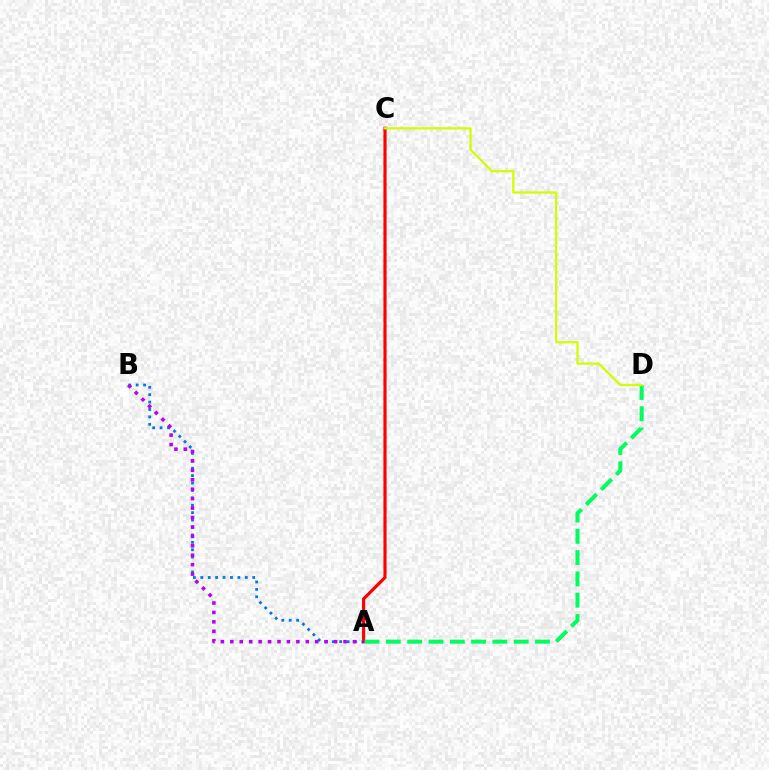{('A', 'B'): [{'color': '#0074ff', 'line_style': 'dotted', 'thickness': 2.01}, {'color': '#b900ff', 'line_style': 'dotted', 'thickness': 2.56}], ('A', 'C'): [{'color': '#ff0000', 'line_style': 'solid', 'thickness': 2.28}], ('A', 'D'): [{'color': '#00ff5c', 'line_style': 'dashed', 'thickness': 2.89}], ('C', 'D'): [{'color': '#d1ff00', 'line_style': 'solid', 'thickness': 1.63}]}